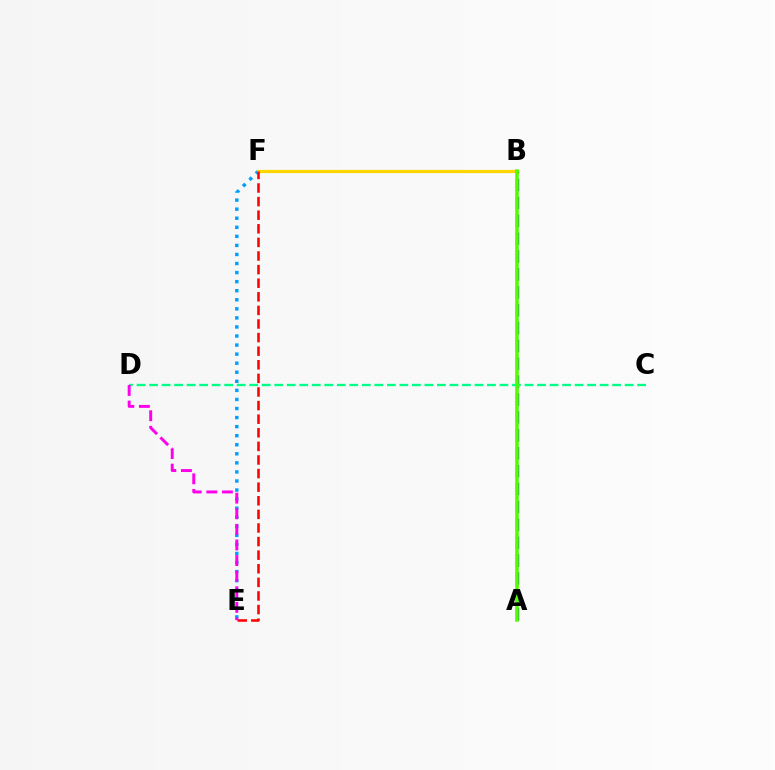{('E', 'F'): [{'color': '#009eff', 'line_style': 'dotted', 'thickness': 2.46}, {'color': '#ff0000', 'line_style': 'dashed', 'thickness': 1.85}], ('B', 'F'): [{'color': '#ffd500', 'line_style': 'solid', 'thickness': 2.31}], ('A', 'B'): [{'color': '#3700ff', 'line_style': 'dashed', 'thickness': 2.43}, {'color': '#4fff00', 'line_style': 'solid', 'thickness': 2.58}], ('C', 'D'): [{'color': '#00ff86', 'line_style': 'dashed', 'thickness': 1.7}], ('D', 'E'): [{'color': '#ff00ed', 'line_style': 'dashed', 'thickness': 2.12}]}